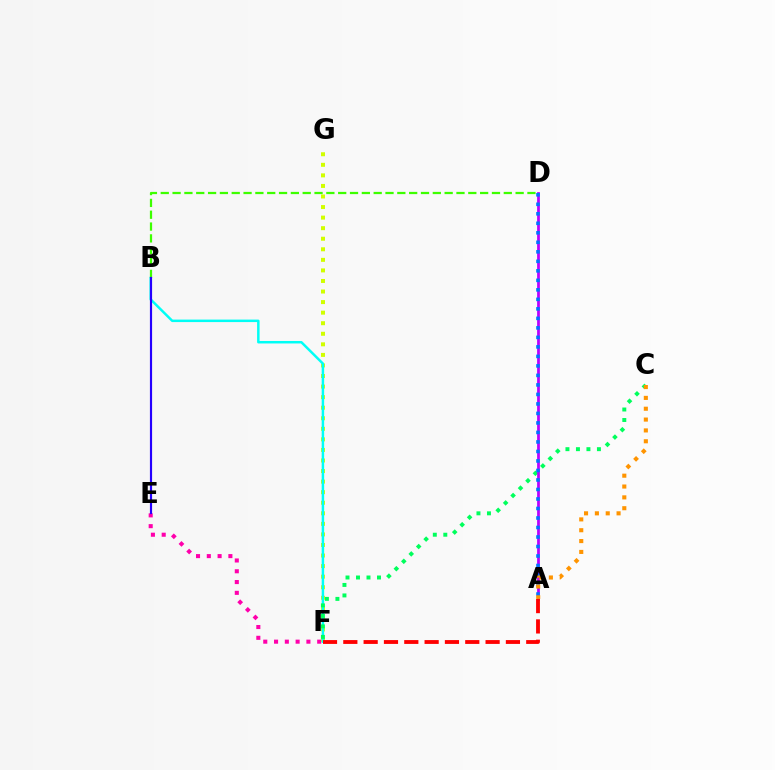{('E', 'F'): [{'color': '#ff00ac', 'line_style': 'dotted', 'thickness': 2.93}], ('F', 'G'): [{'color': '#d1ff00', 'line_style': 'dotted', 'thickness': 2.87}], ('B', 'F'): [{'color': '#00fff6', 'line_style': 'solid', 'thickness': 1.79}], ('B', 'D'): [{'color': '#3dff00', 'line_style': 'dashed', 'thickness': 1.61}], ('C', 'F'): [{'color': '#00ff5c', 'line_style': 'dotted', 'thickness': 2.85}], ('A', 'D'): [{'color': '#b900ff', 'line_style': 'solid', 'thickness': 1.99}, {'color': '#0074ff', 'line_style': 'dotted', 'thickness': 2.58}], ('B', 'E'): [{'color': '#2500ff', 'line_style': 'solid', 'thickness': 1.56}], ('A', 'F'): [{'color': '#ff0000', 'line_style': 'dashed', 'thickness': 2.76}], ('A', 'C'): [{'color': '#ff9400', 'line_style': 'dotted', 'thickness': 2.95}]}